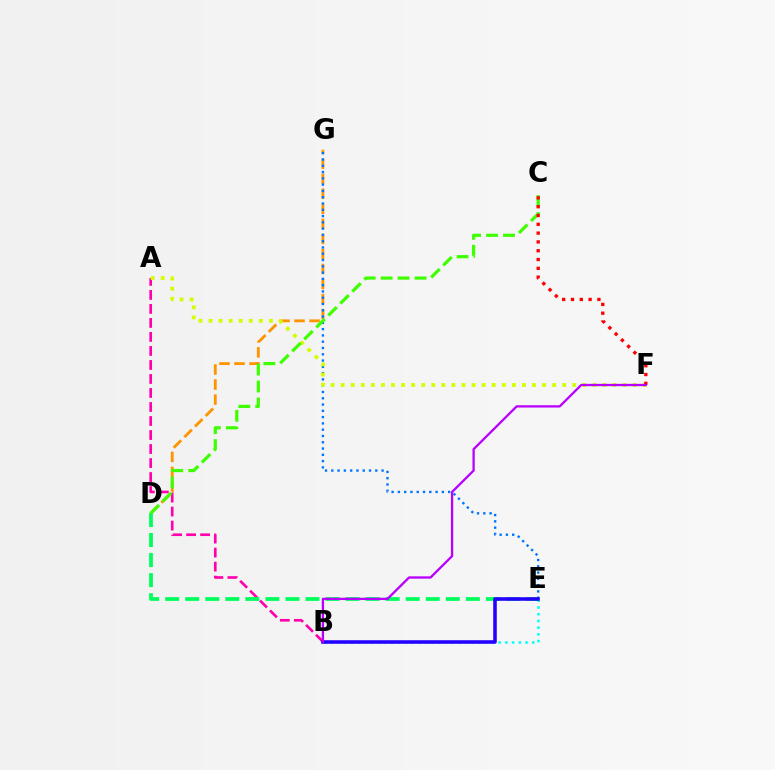{('B', 'E'): [{'color': '#00fff6', 'line_style': 'dotted', 'thickness': 1.82}, {'color': '#2500ff', 'line_style': 'solid', 'thickness': 2.56}], ('A', 'B'): [{'color': '#ff00ac', 'line_style': 'dashed', 'thickness': 1.9}], ('D', 'G'): [{'color': '#ff9400', 'line_style': 'dashed', 'thickness': 2.04}], ('D', 'E'): [{'color': '#00ff5c', 'line_style': 'dashed', 'thickness': 2.72}], ('E', 'G'): [{'color': '#0074ff', 'line_style': 'dotted', 'thickness': 1.71}], ('A', 'F'): [{'color': '#d1ff00', 'line_style': 'dotted', 'thickness': 2.74}], ('C', 'D'): [{'color': '#3dff00', 'line_style': 'dashed', 'thickness': 2.3}], ('C', 'F'): [{'color': '#ff0000', 'line_style': 'dotted', 'thickness': 2.39}], ('B', 'F'): [{'color': '#b900ff', 'line_style': 'solid', 'thickness': 1.66}]}